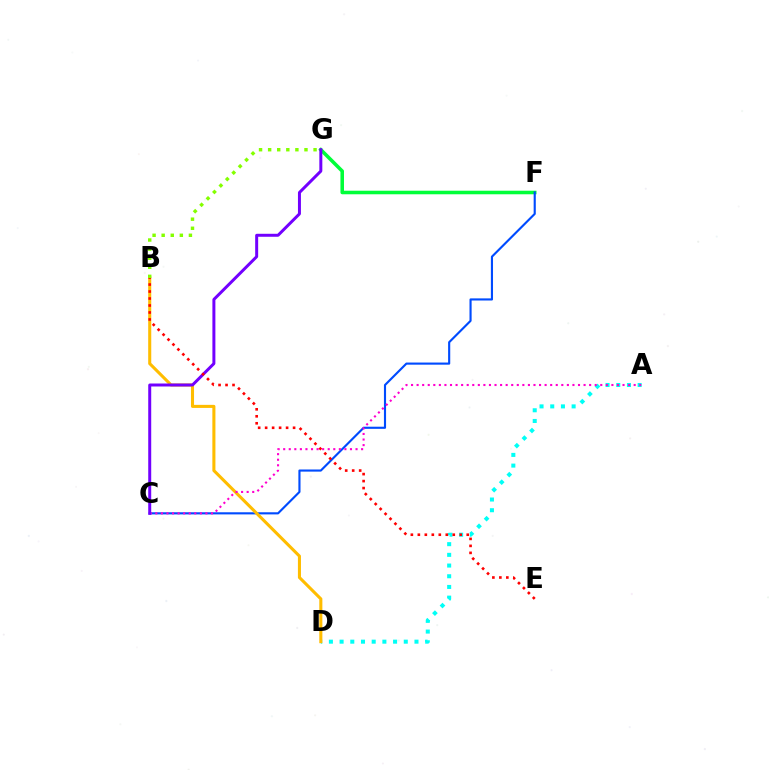{('F', 'G'): [{'color': '#00ff39', 'line_style': 'solid', 'thickness': 2.56}], ('C', 'F'): [{'color': '#004bff', 'line_style': 'solid', 'thickness': 1.54}], ('A', 'D'): [{'color': '#00fff6', 'line_style': 'dotted', 'thickness': 2.91}], ('B', 'D'): [{'color': '#ffbd00', 'line_style': 'solid', 'thickness': 2.21}], ('A', 'C'): [{'color': '#ff00cf', 'line_style': 'dotted', 'thickness': 1.51}], ('C', 'G'): [{'color': '#7200ff', 'line_style': 'solid', 'thickness': 2.15}], ('B', 'G'): [{'color': '#84ff00', 'line_style': 'dotted', 'thickness': 2.47}], ('B', 'E'): [{'color': '#ff0000', 'line_style': 'dotted', 'thickness': 1.9}]}